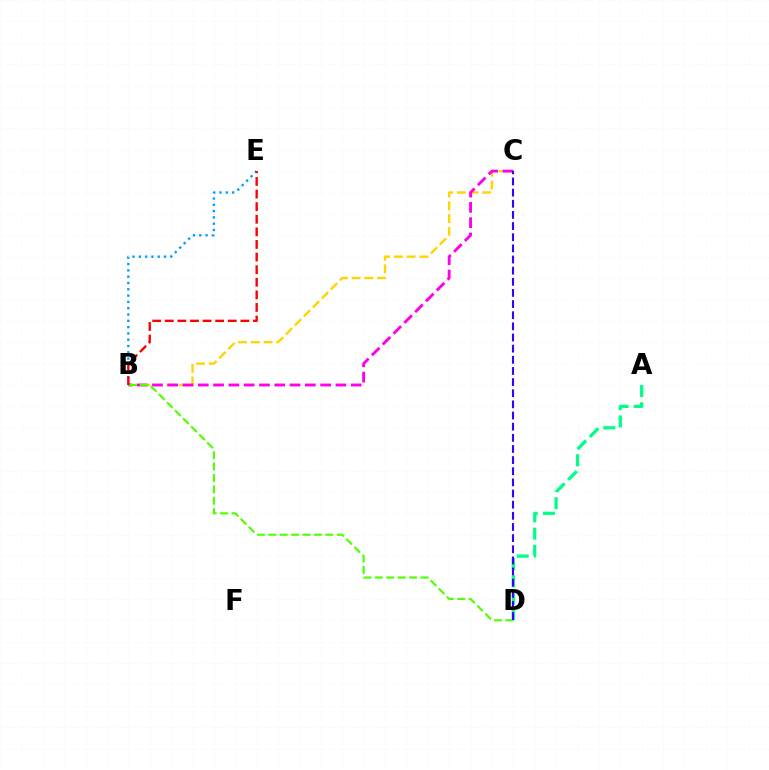{('A', 'D'): [{'color': '#00ff86', 'line_style': 'dashed', 'thickness': 2.35}], ('B', 'C'): [{'color': '#ffd500', 'line_style': 'dashed', 'thickness': 1.73}, {'color': '#ff00ed', 'line_style': 'dashed', 'thickness': 2.08}], ('B', 'E'): [{'color': '#009eff', 'line_style': 'dotted', 'thickness': 1.71}, {'color': '#ff0000', 'line_style': 'dashed', 'thickness': 1.71}], ('B', 'D'): [{'color': '#4fff00', 'line_style': 'dashed', 'thickness': 1.55}], ('C', 'D'): [{'color': '#3700ff', 'line_style': 'dashed', 'thickness': 1.51}]}